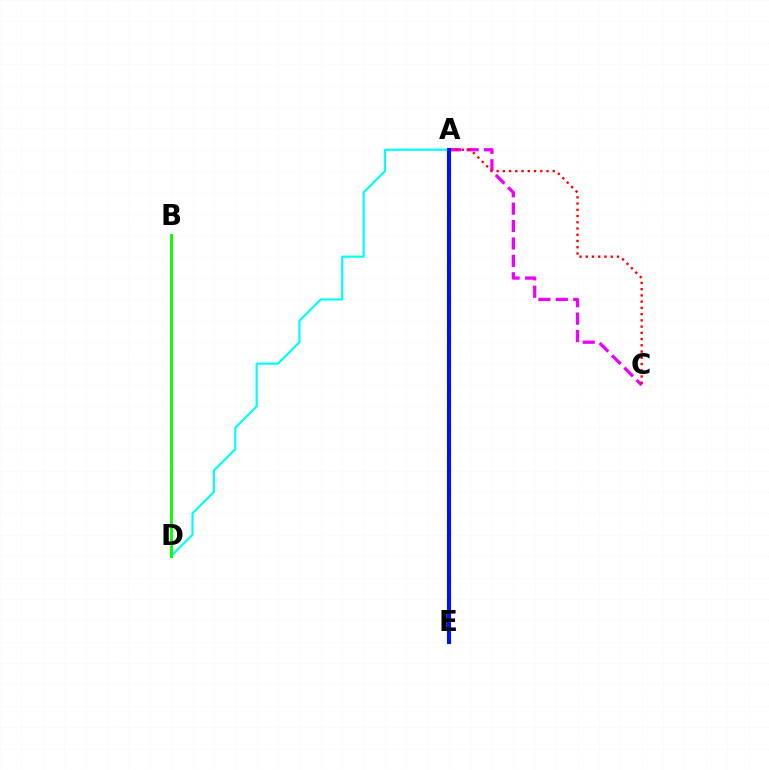{('A', 'C'): [{'color': '#ee00ff', 'line_style': 'dashed', 'thickness': 2.37}, {'color': '#ff0000', 'line_style': 'dotted', 'thickness': 1.69}], ('A', 'D'): [{'color': '#00fff6', 'line_style': 'solid', 'thickness': 1.57}], ('B', 'D'): [{'color': '#08ff00', 'line_style': 'solid', 'thickness': 2.08}], ('A', 'E'): [{'color': '#fcf500', 'line_style': 'dotted', 'thickness': 1.53}, {'color': '#0010ff', 'line_style': 'solid', 'thickness': 2.94}]}